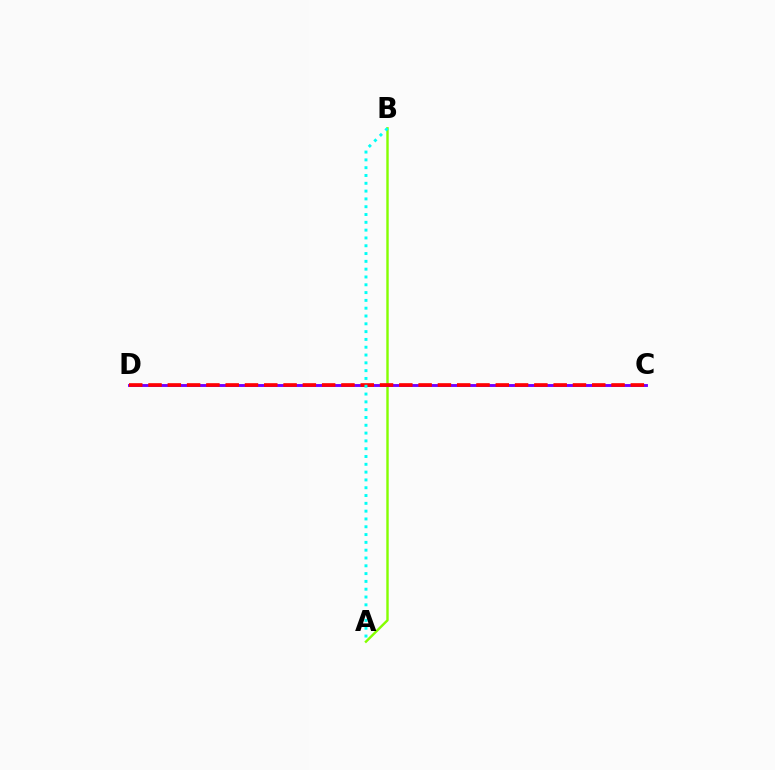{('A', 'B'): [{'color': '#84ff00', 'line_style': 'solid', 'thickness': 1.74}, {'color': '#00fff6', 'line_style': 'dotted', 'thickness': 2.12}], ('C', 'D'): [{'color': '#7200ff', 'line_style': 'solid', 'thickness': 2.07}, {'color': '#ff0000', 'line_style': 'dashed', 'thickness': 2.62}]}